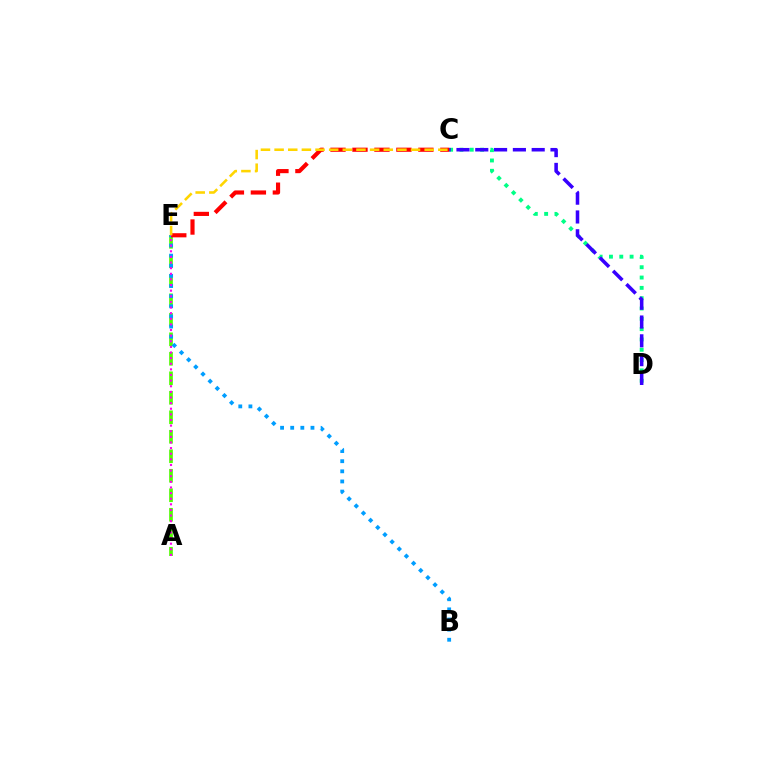{('C', 'D'): [{'color': '#00ff86', 'line_style': 'dotted', 'thickness': 2.8}, {'color': '#3700ff', 'line_style': 'dashed', 'thickness': 2.55}], ('A', 'E'): [{'color': '#4fff00', 'line_style': 'dashed', 'thickness': 2.65}, {'color': '#ff00ed', 'line_style': 'dotted', 'thickness': 1.53}], ('B', 'E'): [{'color': '#009eff', 'line_style': 'dotted', 'thickness': 2.75}], ('C', 'E'): [{'color': '#ff0000', 'line_style': 'dashed', 'thickness': 2.98}, {'color': '#ffd500', 'line_style': 'dashed', 'thickness': 1.85}]}